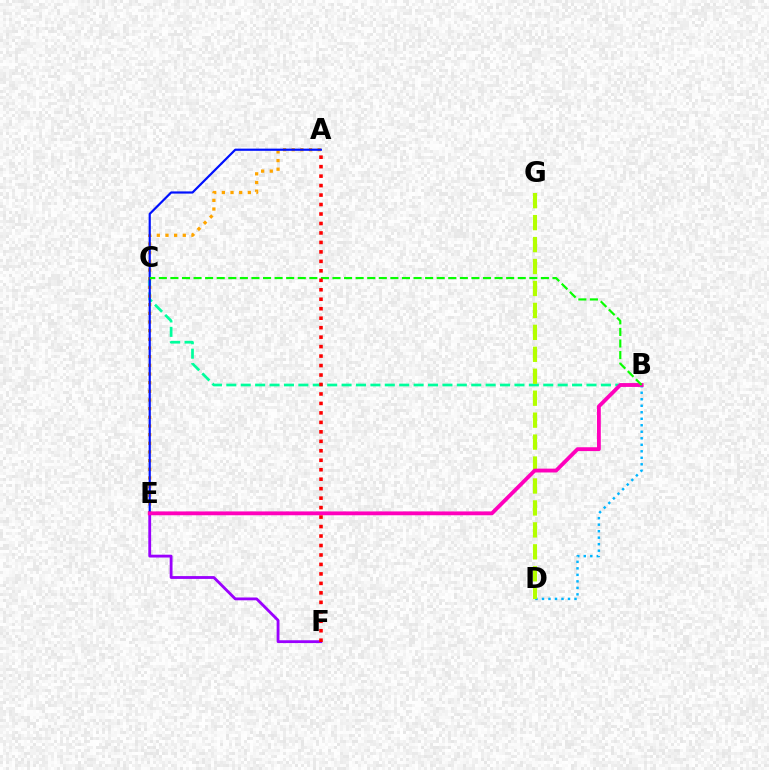{('B', 'C'): [{'color': '#00ff9d', 'line_style': 'dashed', 'thickness': 1.96}, {'color': '#08ff00', 'line_style': 'dashed', 'thickness': 1.57}], ('A', 'E'): [{'color': '#ffa500', 'line_style': 'dotted', 'thickness': 2.35}, {'color': '#0010ff', 'line_style': 'solid', 'thickness': 1.58}], ('B', 'D'): [{'color': '#00b5ff', 'line_style': 'dotted', 'thickness': 1.77}], ('E', 'F'): [{'color': '#9b00ff', 'line_style': 'solid', 'thickness': 2.03}], ('D', 'G'): [{'color': '#b3ff00', 'line_style': 'dashed', 'thickness': 2.98}], ('B', 'E'): [{'color': '#ff00bd', 'line_style': 'solid', 'thickness': 2.76}], ('A', 'F'): [{'color': '#ff0000', 'line_style': 'dotted', 'thickness': 2.57}]}